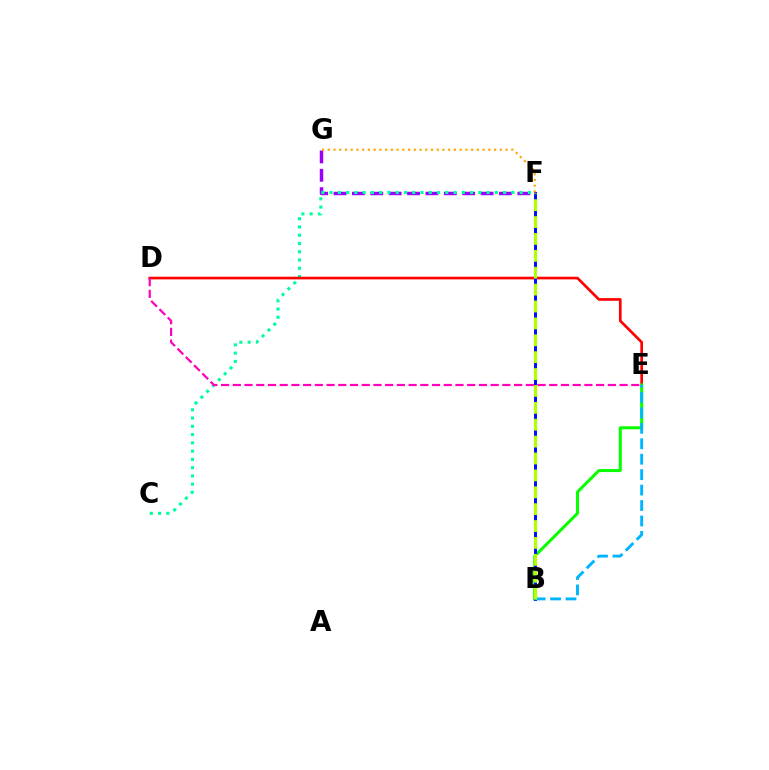{('F', 'G'): [{'color': '#9b00ff', 'line_style': 'dashed', 'thickness': 2.5}, {'color': '#ffa500', 'line_style': 'dotted', 'thickness': 1.56}], ('C', 'F'): [{'color': '#00ff9d', 'line_style': 'dotted', 'thickness': 2.25}], ('D', 'E'): [{'color': '#ff0000', 'line_style': 'solid', 'thickness': 1.93}, {'color': '#ff00bd', 'line_style': 'dashed', 'thickness': 1.59}], ('B', 'E'): [{'color': '#08ff00', 'line_style': 'solid', 'thickness': 2.18}, {'color': '#00b5ff', 'line_style': 'dashed', 'thickness': 2.1}], ('B', 'F'): [{'color': '#0010ff', 'line_style': 'solid', 'thickness': 2.14}, {'color': '#b3ff00', 'line_style': 'dashed', 'thickness': 2.29}]}